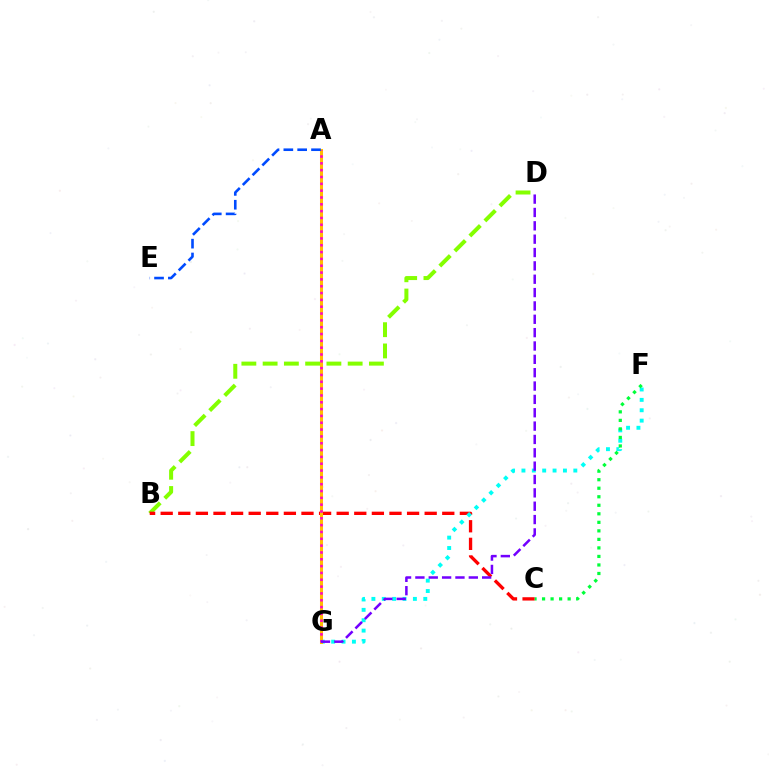{('B', 'D'): [{'color': '#84ff00', 'line_style': 'dashed', 'thickness': 2.89}], ('B', 'C'): [{'color': '#ff0000', 'line_style': 'dashed', 'thickness': 2.39}], ('F', 'G'): [{'color': '#00fff6', 'line_style': 'dotted', 'thickness': 2.82}], ('A', 'G'): [{'color': '#ffbd00', 'line_style': 'solid', 'thickness': 2.19}, {'color': '#ff00cf', 'line_style': 'dotted', 'thickness': 1.85}], ('C', 'F'): [{'color': '#00ff39', 'line_style': 'dotted', 'thickness': 2.32}], ('D', 'G'): [{'color': '#7200ff', 'line_style': 'dashed', 'thickness': 1.81}], ('A', 'E'): [{'color': '#004bff', 'line_style': 'dashed', 'thickness': 1.88}]}